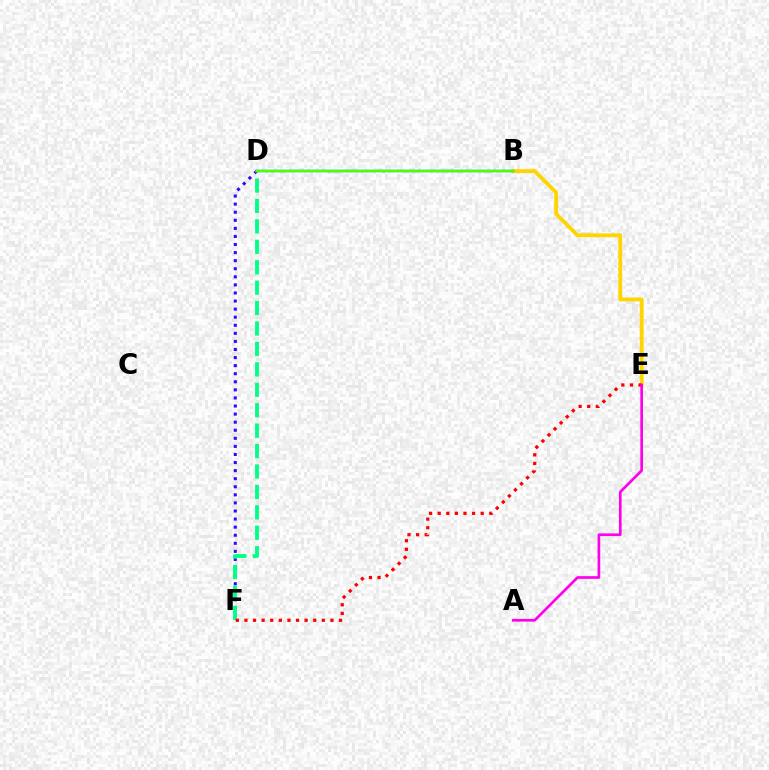{('B', 'E'): [{'color': '#ffd500', 'line_style': 'solid', 'thickness': 2.75}], ('D', 'F'): [{'color': '#3700ff', 'line_style': 'dotted', 'thickness': 2.19}, {'color': '#00ff86', 'line_style': 'dashed', 'thickness': 2.77}], ('B', 'D'): [{'color': '#009eff', 'line_style': 'solid', 'thickness': 1.76}, {'color': '#4fff00', 'line_style': 'solid', 'thickness': 1.74}], ('E', 'F'): [{'color': '#ff0000', 'line_style': 'dotted', 'thickness': 2.34}], ('A', 'E'): [{'color': '#ff00ed', 'line_style': 'solid', 'thickness': 1.93}]}